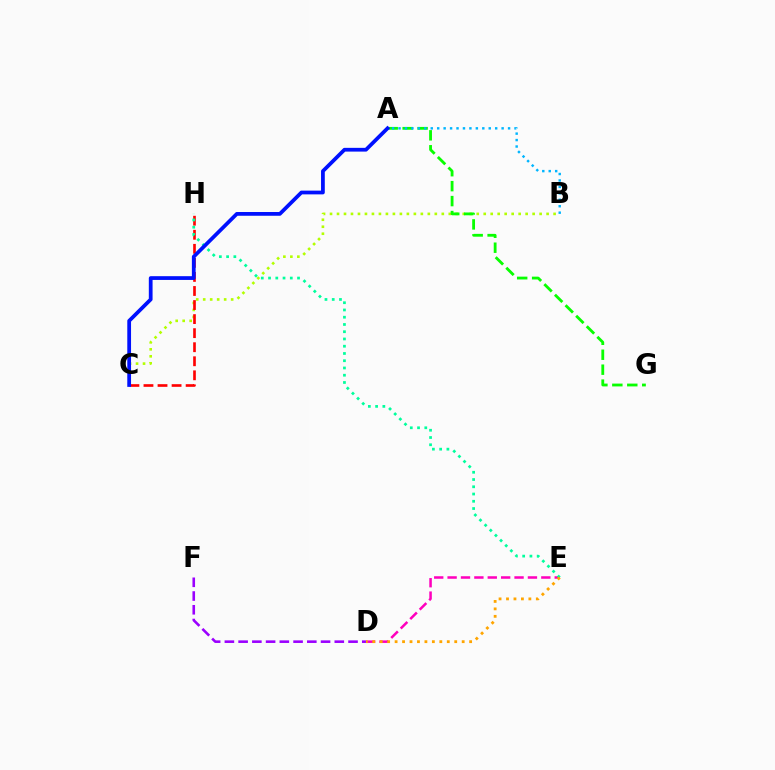{('B', 'C'): [{'color': '#b3ff00', 'line_style': 'dotted', 'thickness': 1.9}], ('C', 'H'): [{'color': '#ff0000', 'line_style': 'dashed', 'thickness': 1.91}], ('A', 'G'): [{'color': '#08ff00', 'line_style': 'dashed', 'thickness': 2.03}], ('D', 'E'): [{'color': '#ff00bd', 'line_style': 'dashed', 'thickness': 1.82}, {'color': '#ffa500', 'line_style': 'dotted', 'thickness': 2.03}], ('A', 'B'): [{'color': '#00b5ff', 'line_style': 'dotted', 'thickness': 1.75}], ('E', 'H'): [{'color': '#00ff9d', 'line_style': 'dotted', 'thickness': 1.97}], ('A', 'C'): [{'color': '#0010ff', 'line_style': 'solid', 'thickness': 2.7}], ('D', 'F'): [{'color': '#9b00ff', 'line_style': 'dashed', 'thickness': 1.87}]}